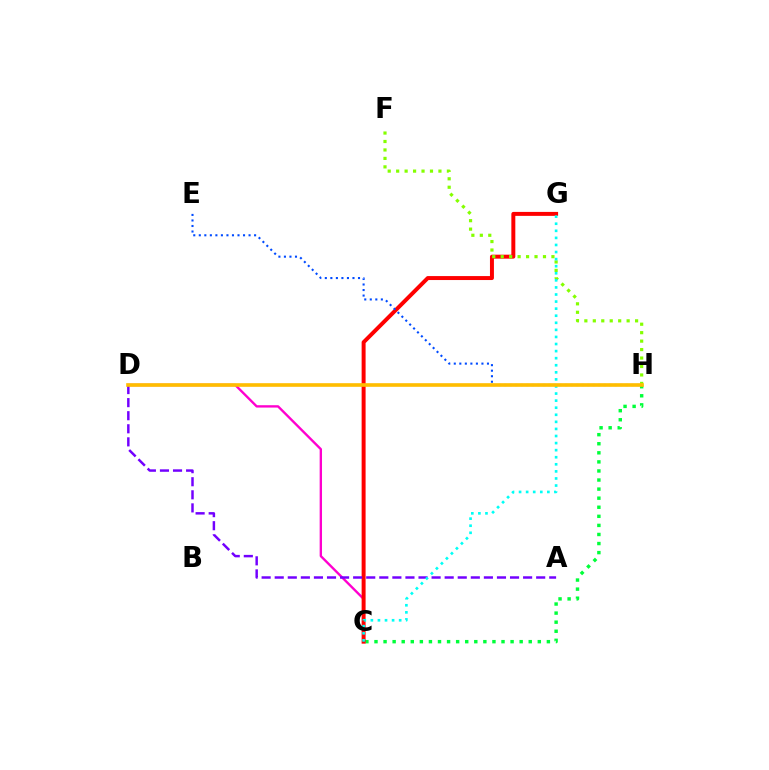{('C', 'H'): [{'color': '#00ff39', 'line_style': 'dotted', 'thickness': 2.47}], ('C', 'D'): [{'color': '#ff00cf', 'line_style': 'solid', 'thickness': 1.7}], ('C', 'G'): [{'color': '#ff0000', 'line_style': 'solid', 'thickness': 2.85}, {'color': '#00fff6', 'line_style': 'dotted', 'thickness': 1.92}], ('A', 'D'): [{'color': '#7200ff', 'line_style': 'dashed', 'thickness': 1.78}], ('E', 'H'): [{'color': '#004bff', 'line_style': 'dotted', 'thickness': 1.5}], ('F', 'H'): [{'color': '#84ff00', 'line_style': 'dotted', 'thickness': 2.3}], ('D', 'H'): [{'color': '#ffbd00', 'line_style': 'solid', 'thickness': 2.61}]}